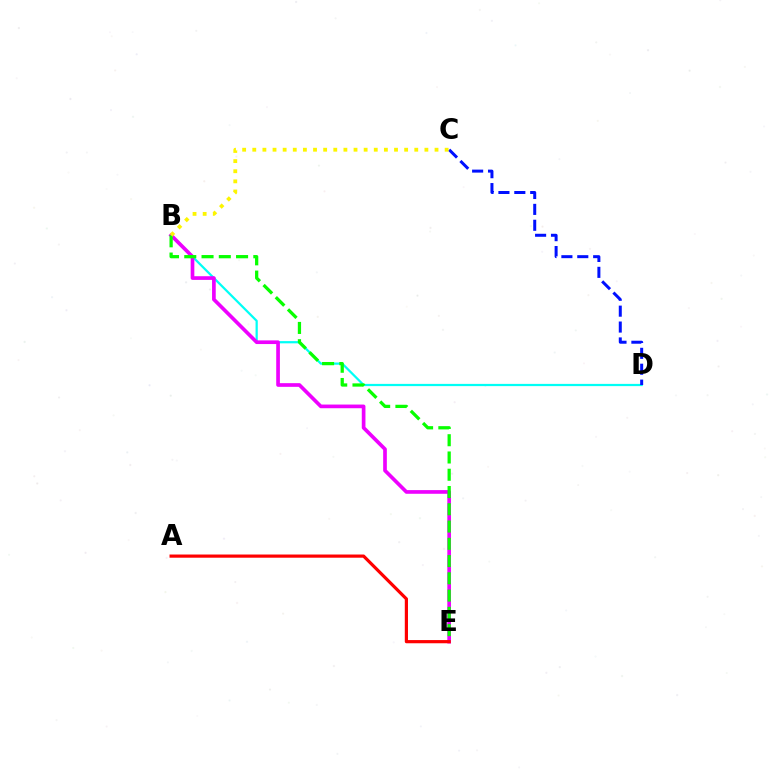{('B', 'D'): [{'color': '#00fff6', 'line_style': 'solid', 'thickness': 1.6}], ('C', 'D'): [{'color': '#0010ff', 'line_style': 'dashed', 'thickness': 2.16}], ('B', 'E'): [{'color': '#ee00ff', 'line_style': 'solid', 'thickness': 2.65}, {'color': '#08ff00', 'line_style': 'dashed', 'thickness': 2.35}], ('B', 'C'): [{'color': '#fcf500', 'line_style': 'dotted', 'thickness': 2.75}], ('A', 'E'): [{'color': '#ff0000', 'line_style': 'solid', 'thickness': 2.3}]}